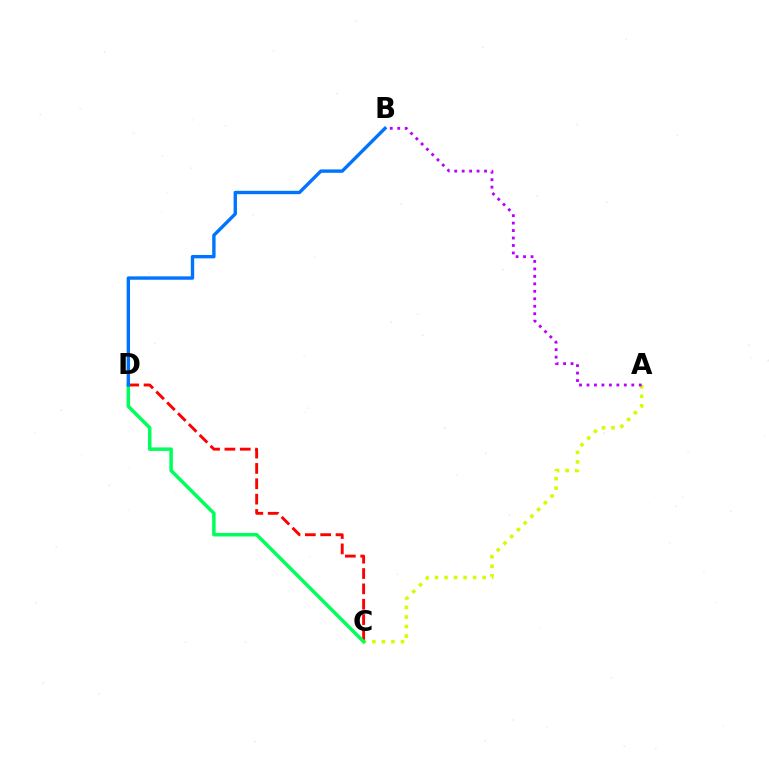{('C', 'D'): [{'color': '#ff0000', 'line_style': 'dashed', 'thickness': 2.08}, {'color': '#00ff5c', 'line_style': 'solid', 'thickness': 2.52}], ('A', 'C'): [{'color': '#d1ff00', 'line_style': 'dotted', 'thickness': 2.59}], ('A', 'B'): [{'color': '#b900ff', 'line_style': 'dotted', 'thickness': 2.03}], ('B', 'D'): [{'color': '#0074ff', 'line_style': 'solid', 'thickness': 2.44}]}